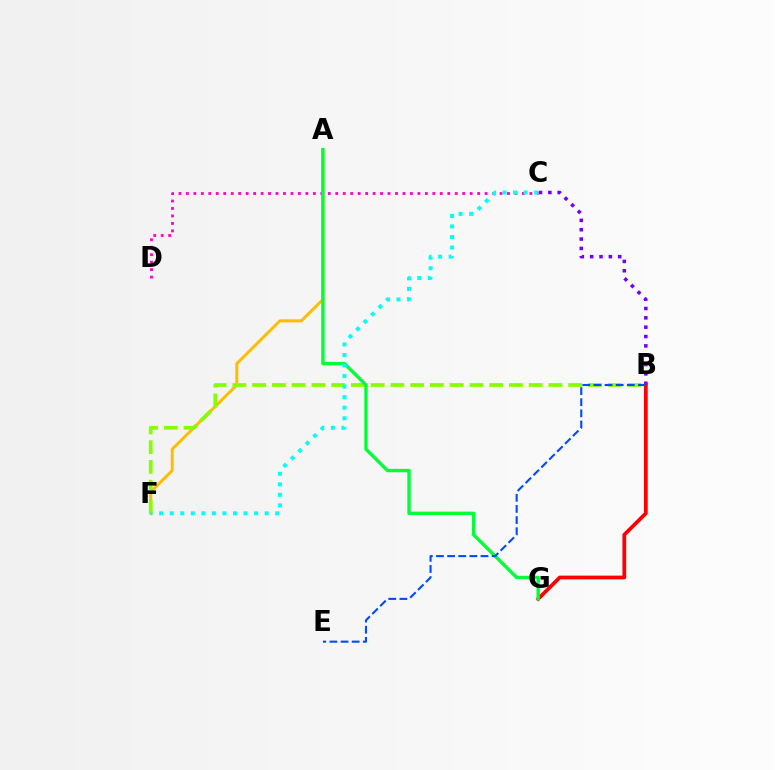{('B', 'C'): [{'color': '#7200ff', 'line_style': 'dotted', 'thickness': 2.54}], ('A', 'F'): [{'color': '#ffbd00', 'line_style': 'solid', 'thickness': 2.16}], ('B', 'F'): [{'color': '#84ff00', 'line_style': 'dashed', 'thickness': 2.68}], ('B', 'G'): [{'color': '#ff0000', 'line_style': 'solid', 'thickness': 2.7}], ('C', 'D'): [{'color': '#ff00cf', 'line_style': 'dotted', 'thickness': 2.03}], ('A', 'G'): [{'color': '#00ff39', 'line_style': 'solid', 'thickness': 2.44}], ('C', 'F'): [{'color': '#00fff6', 'line_style': 'dotted', 'thickness': 2.87}], ('B', 'E'): [{'color': '#004bff', 'line_style': 'dashed', 'thickness': 1.51}]}